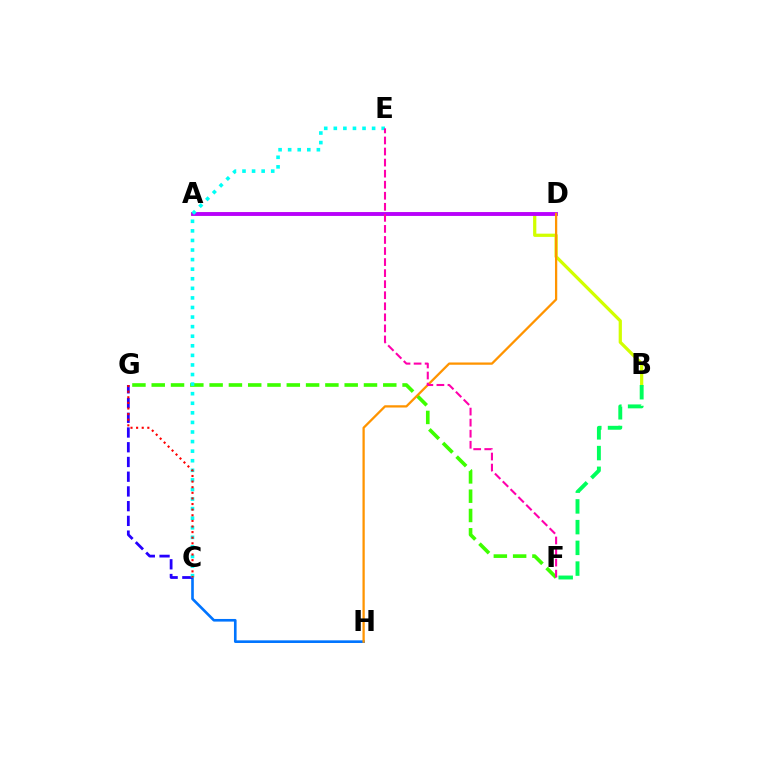{('C', 'H'): [{'color': '#0074ff', 'line_style': 'solid', 'thickness': 1.9}], ('A', 'B'): [{'color': '#d1ff00', 'line_style': 'solid', 'thickness': 2.33}], ('A', 'D'): [{'color': '#b900ff', 'line_style': 'solid', 'thickness': 2.78}], ('F', 'G'): [{'color': '#3dff00', 'line_style': 'dashed', 'thickness': 2.62}], ('C', 'G'): [{'color': '#2500ff', 'line_style': 'dashed', 'thickness': 2.0}, {'color': '#ff0000', 'line_style': 'dotted', 'thickness': 1.52}], ('B', 'F'): [{'color': '#00ff5c', 'line_style': 'dashed', 'thickness': 2.82}], ('D', 'H'): [{'color': '#ff9400', 'line_style': 'solid', 'thickness': 1.64}], ('C', 'E'): [{'color': '#00fff6', 'line_style': 'dotted', 'thickness': 2.6}], ('E', 'F'): [{'color': '#ff00ac', 'line_style': 'dashed', 'thickness': 1.5}]}